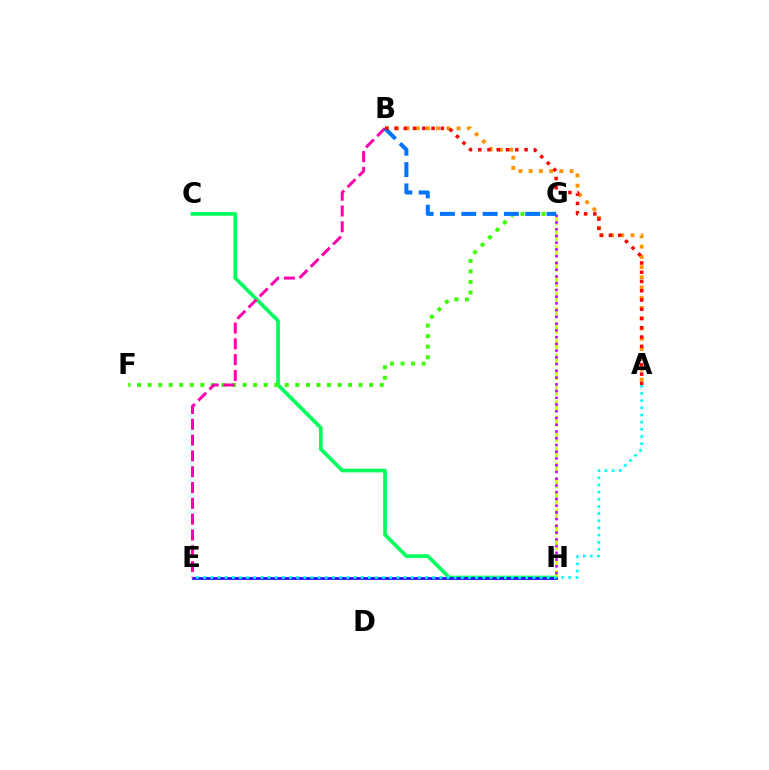{('C', 'H'): [{'color': '#00ff5c', 'line_style': 'solid', 'thickness': 2.64}], ('A', 'B'): [{'color': '#ff9400', 'line_style': 'dotted', 'thickness': 2.78}, {'color': '#ff0000', 'line_style': 'dotted', 'thickness': 2.52}], ('G', 'H'): [{'color': '#d1ff00', 'line_style': 'dashed', 'thickness': 2.1}, {'color': '#b900ff', 'line_style': 'dotted', 'thickness': 1.83}], ('E', 'H'): [{'color': '#2500ff', 'line_style': 'solid', 'thickness': 1.92}], ('F', 'G'): [{'color': '#3dff00', 'line_style': 'dotted', 'thickness': 2.87}], ('B', 'E'): [{'color': '#ff00ac', 'line_style': 'dashed', 'thickness': 2.15}], ('A', 'E'): [{'color': '#00fff6', 'line_style': 'dotted', 'thickness': 1.95}], ('B', 'G'): [{'color': '#0074ff', 'line_style': 'dashed', 'thickness': 2.9}]}